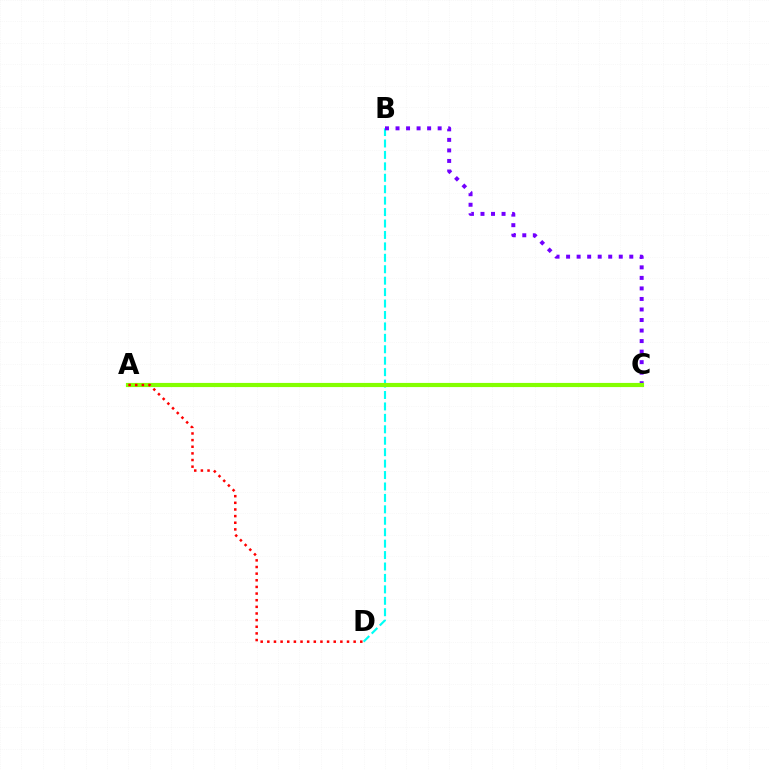{('B', 'D'): [{'color': '#00fff6', 'line_style': 'dashed', 'thickness': 1.55}], ('B', 'C'): [{'color': '#7200ff', 'line_style': 'dotted', 'thickness': 2.86}], ('A', 'C'): [{'color': '#84ff00', 'line_style': 'solid', 'thickness': 2.99}], ('A', 'D'): [{'color': '#ff0000', 'line_style': 'dotted', 'thickness': 1.8}]}